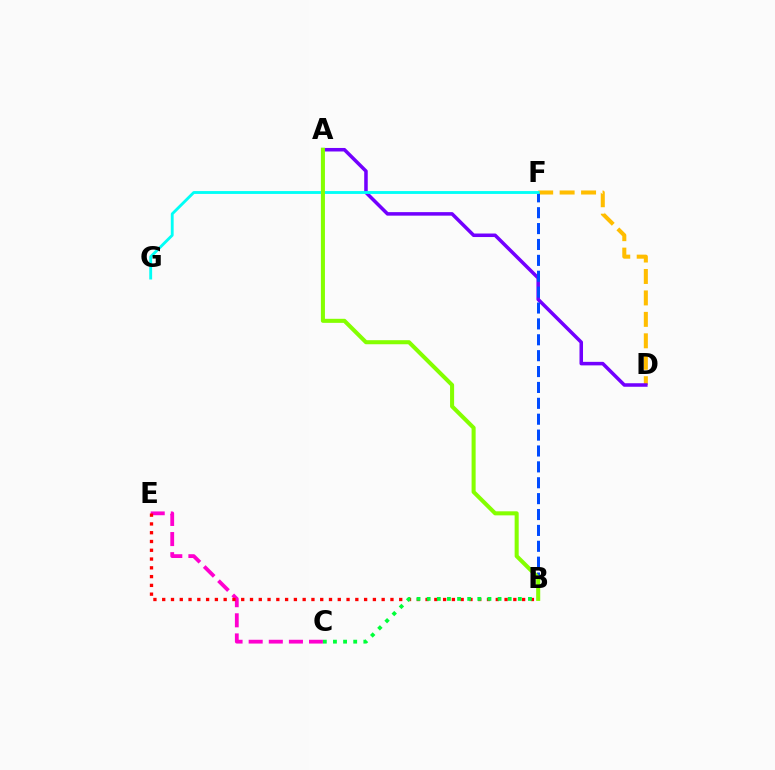{('D', 'F'): [{'color': '#ffbd00', 'line_style': 'dashed', 'thickness': 2.91}], ('A', 'D'): [{'color': '#7200ff', 'line_style': 'solid', 'thickness': 2.54}], ('B', 'F'): [{'color': '#004bff', 'line_style': 'dashed', 'thickness': 2.16}], ('F', 'G'): [{'color': '#00fff6', 'line_style': 'solid', 'thickness': 2.05}], ('A', 'B'): [{'color': '#84ff00', 'line_style': 'solid', 'thickness': 2.92}], ('C', 'E'): [{'color': '#ff00cf', 'line_style': 'dashed', 'thickness': 2.73}], ('B', 'E'): [{'color': '#ff0000', 'line_style': 'dotted', 'thickness': 2.39}], ('B', 'C'): [{'color': '#00ff39', 'line_style': 'dotted', 'thickness': 2.75}]}